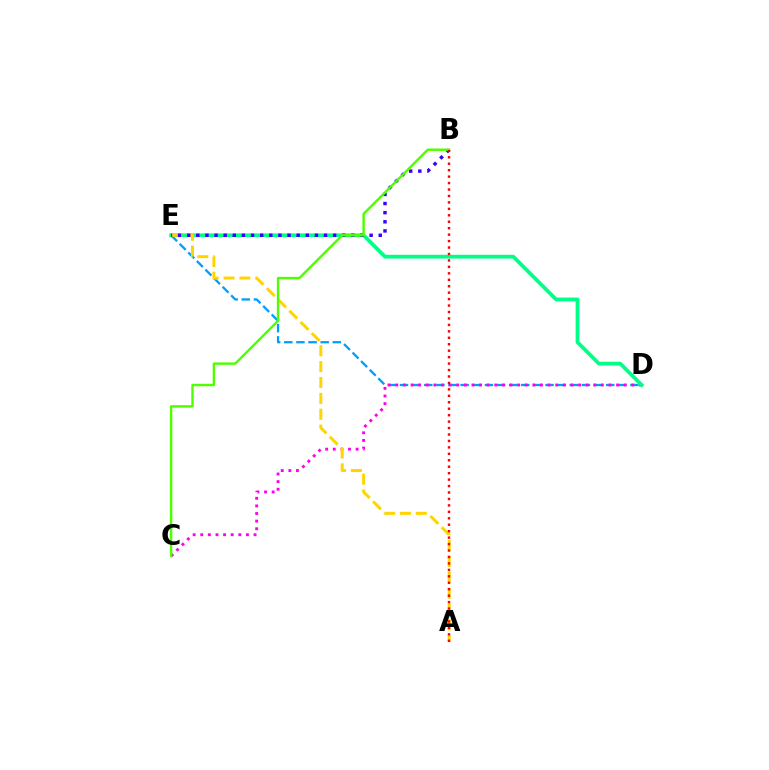{('D', 'E'): [{'color': '#009eff', 'line_style': 'dashed', 'thickness': 1.65}, {'color': '#00ff86', 'line_style': 'solid', 'thickness': 2.71}], ('C', 'D'): [{'color': '#ff00ed', 'line_style': 'dotted', 'thickness': 2.07}], ('A', 'E'): [{'color': '#ffd500', 'line_style': 'dashed', 'thickness': 2.16}], ('B', 'E'): [{'color': '#3700ff', 'line_style': 'dotted', 'thickness': 2.48}], ('B', 'C'): [{'color': '#4fff00', 'line_style': 'solid', 'thickness': 1.75}], ('A', 'B'): [{'color': '#ff0000', 'line_style': 'dotted', 'thickness': 1.75}]}